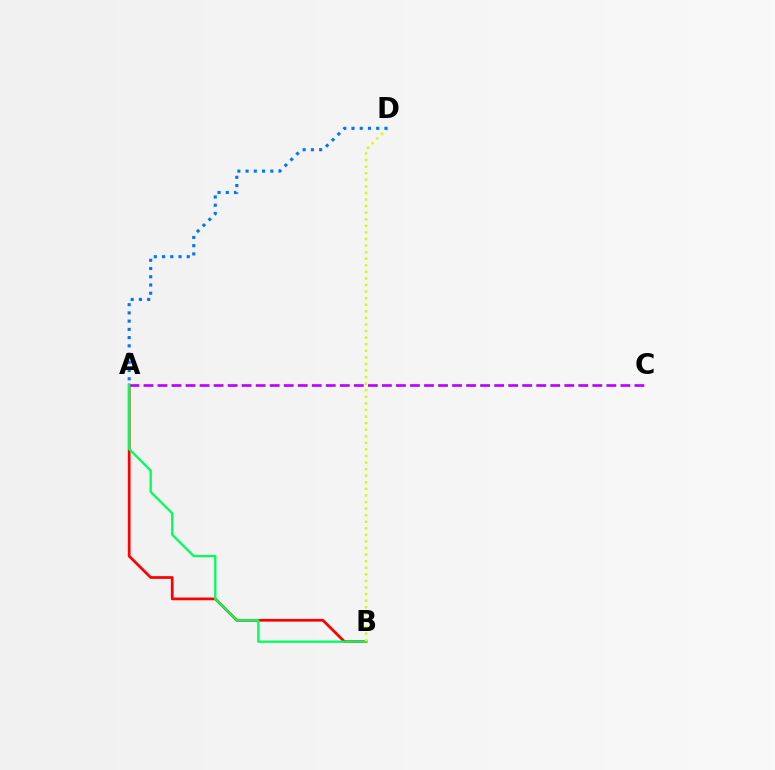{('A', 'B'): [{'color': '#ff0000', 'line_style': 'solid', 'thickness': 1.97}, {'color': '#00ff5c', 'line_style': 'solid', 'thickness': 1.67}], ('A', 'C'): [{'color': '#b900ff', 'line_style': 'dashed', 'thickness': 1.91}], ('B', 'D'): [{'color': '#d1ff00', 'line_style': 'dotted', 'thickness': 1.79}], ('A', 'D'): [{'color': '#0074ff', 'line_style': 'dotted', 'thickness': 2.24}]}